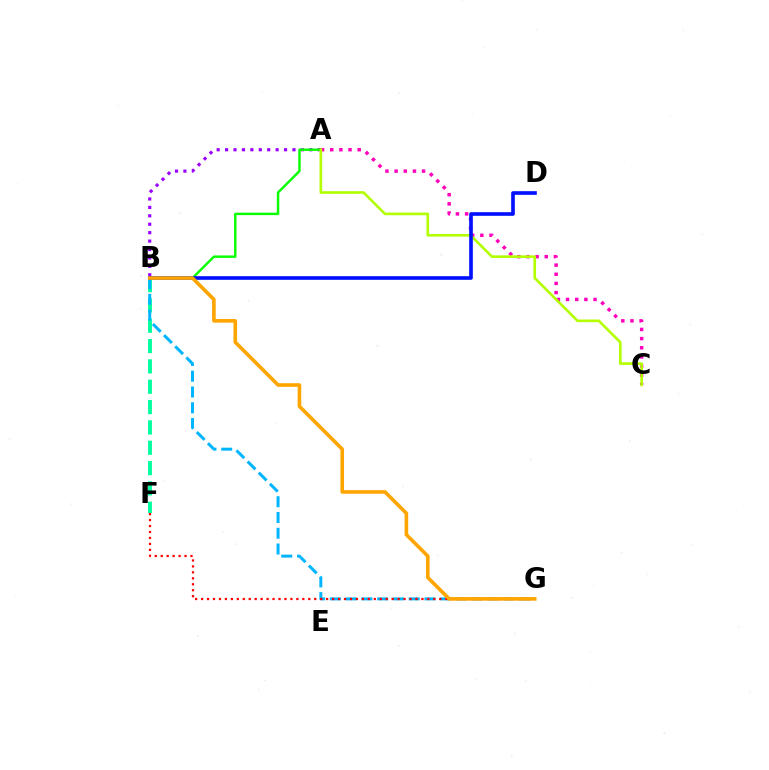{('A', 'B'): [{'color': '#9b00ff', 'line_style': 'dotted', 'thickness': 2.29}, {'color': '#08ff00', 'line_style': 'solid', 'thickness': 1.75}], ('B', 'F'): [{'color': '#00ff9d', 'line_style': 'dashed', 'thickness': 2.76}], ('B', 'G'): [{'color': '#00b5ff', 'line_style': 'dashed', 'thickness': 2.14}, {'color': '#ffa500', 'line_style': 'solid', 'thickness': 2.6}], ('A', 'C'): [{'color': '#ff00bd', 'line_style': 'dotted', 'thickness': 2.49}, {'color': '#b3ff00', 'line_style': 'solid', 'thickness': 1.89}], ('F', 'G'): [{'color': '#ff0000', 'line_style': 'dotted', 'thickness': 1.62}], ('B', 'D'): [{'color': '#0010ff', 'line_style': 'solid', 'thickness': 2.62}]}